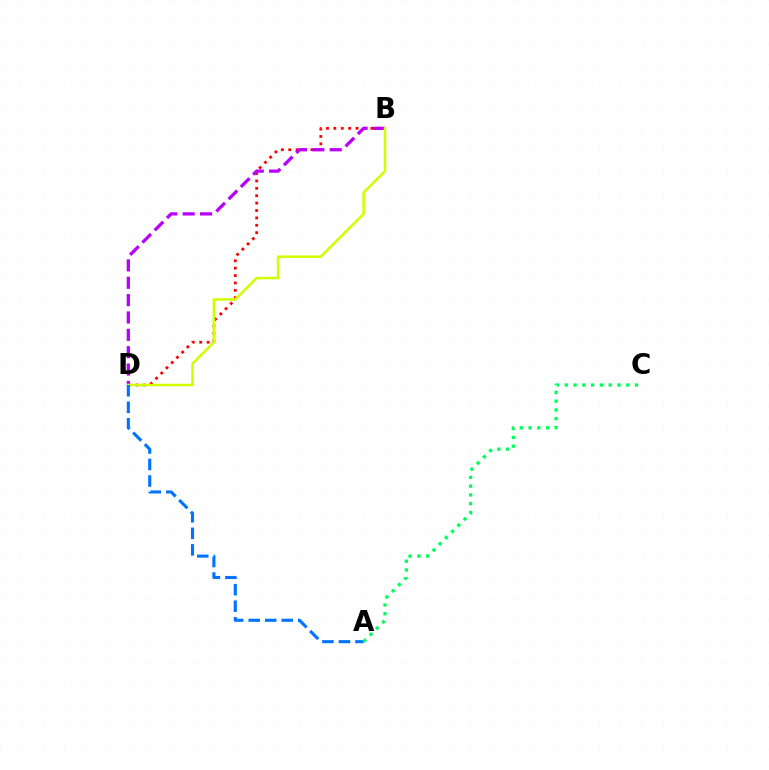{('B', 'D'): [{'color': '#ff0000', 'line_style': 'dotted', 'thickness': 2.01}, {'color': '#b900ff', 'line_style': 'dashed', 'thickness': 2.36}, {'color': '#d1ff00', 'line_style': 'solid', 'thickness': 1.82}], ('A', 'D'): [{'color': '#0074ff', 'line_style': 'dashed', 'thickness': 2.24}], ('A', 'C'): [{'color': '#00ff5c', 'line_style': 'dotted', 'thickness': 2.39}]}